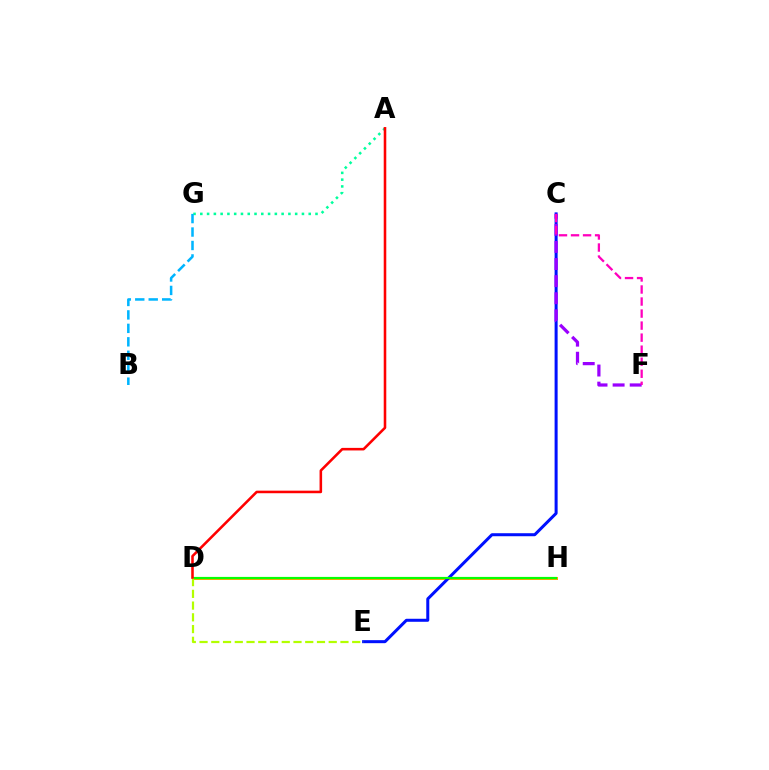{('D', 'H'): [{'color': '#ffa500', 'line_style': 'solid', 'thickness': 2.16}, {'color': '#08ff00', 'line_style': 'solid', 'thickness': 1.57}], ('C', 'E'): [{'color': '#0010ff', 'line_style': 'solid', 'thickness': 2.17}], ('A', 'G'): [{'color': '#00ff9d', 'line_style': 'dotted', 'thickness': 1.84}], ('C', 'F'): [{'color': '#9b00ff', 'line_style': 'dashed', 'thickness': 2.32}, {'color': '#ff00bd', 'line_style': 'dashed', 'thickness': 1.64}], ('D', 'E'): [{'color': '#b3ff00', 'line_style': 'dashed', 'thickness': 1.6}], ('A', 'D'): [{'color': '#ff0000', 'line_style': 'solid', 'thickness': 1.85}], ('B', 'G'): [{'color': '#00b5ff', 'line_style': 'dashed', 'thickness': 1.83}]}